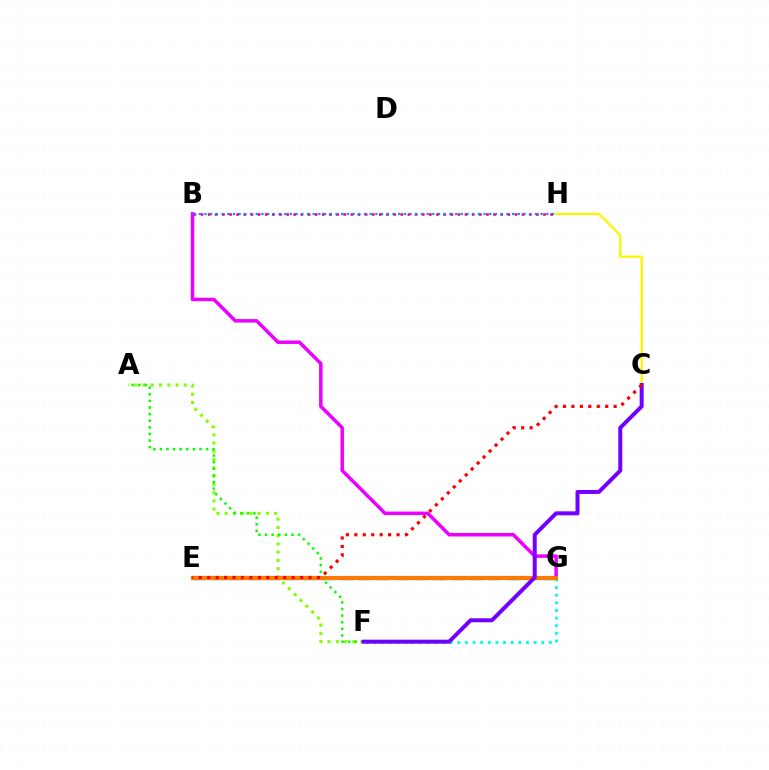{('F', 'G'): [{'color': '#00fff6', 'line_style': 'dotted', 'thickness': 2.07}], ('B', 'H'): [{'color': '#ff0094', 'line_style': 'dotted', 'thickness': 1.94}, {'color': '#008cff', 'line_style': 'dotted', 'thickness': 1.55}], ('E', 'G'): [{'color': '#00ff74', 'line_style': 'dashed', 'thickness': 2.51}, {'color': '#0010ff', 'line_style': 'solid', 'thickness': 2.95}, {'color': '#ff7c00', 'line_style': 'solid', 'thickness': 2.84}], ('A', 'F'): [{'color': '#84ff00', 'line_style': 'dotted', 'thickness': 2.24}, {'color': '#08ff00', 'line_style': 'dotted', 'thickness': 1.79}], ('B', 'G'): [{'color': '#ee00ff', 'line_style': 'solid', 'thickness': 2.52}], ('C', 'H'): [{'color': '#fcf500', 'line_style': 'solid', 'thickness': 1.66}], ('C', 'F'): [{'color': '#7200ff', 'line_style': 'solid', 'thickness': 2.87}], ('C', 'E'): [{'color': '#ff0000', 'line_style': 'dotted', 'thickness': 2.29}]}